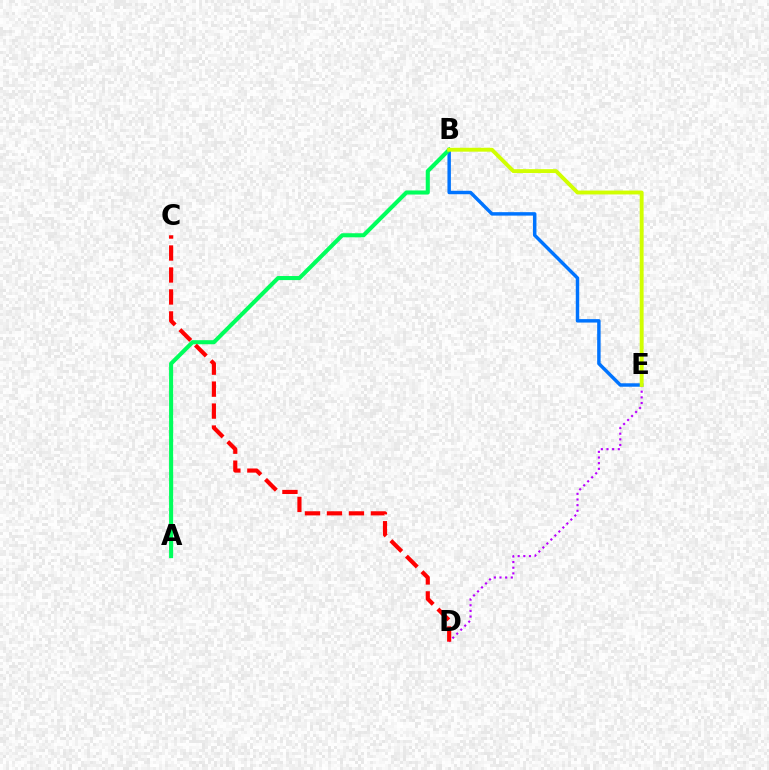{('D', 'E'): [{'color': '#b900ff', 'line_style': 'dotted', 'thickness': 1.53}], ('B', 'E'): [{'color': '#0074ff', 'line_style': 'solid', 'thickness': 2.48}, {'color': '#d1ff00', 'line_style': 'solid', 'thickness': 2.8}], ('A', 'B'): [{'color': '#00ff5c', 'line_style': 'solid', 'thickness': 2.93}], ('C', 'D'): [{'color': '#ff0000', 'line_style': 'dashed', 'thickness': 2.99}]}